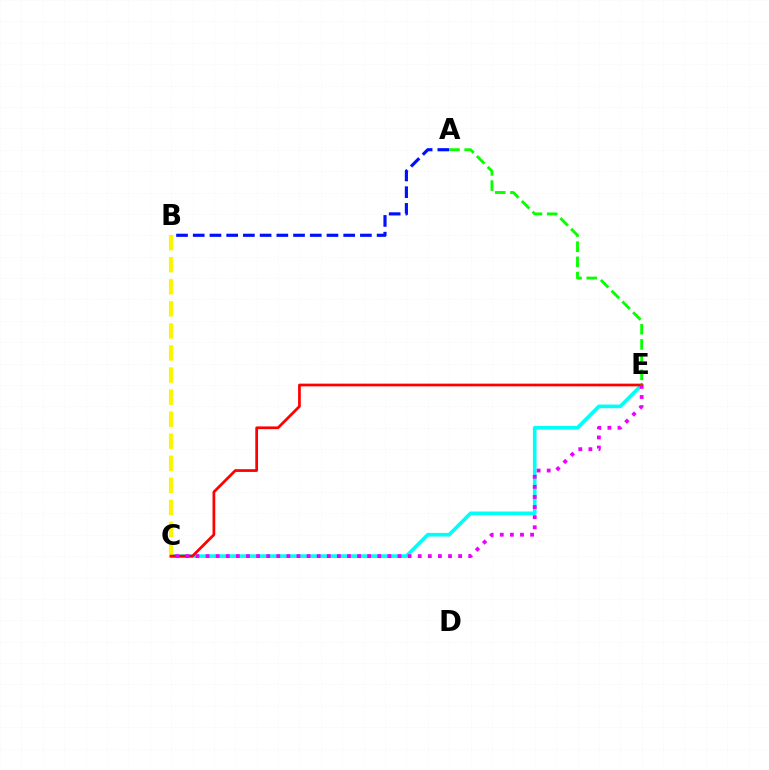{('C', 'E'): [{'color': '#00fff6', 'line_style': 'solid', 'thickness': 2.64}, {'color': '#ff0000', 'line_style': 'solid', 'thickness': 1.97}, {'color': '#ee00ff', 'line_style': 'dotted', 'thickness': 2.74}], ('B', 'C'): [{'color': '#fcf500', 'line_style': 'dashed', 'thickness': 3.0}], ('A', 'B'): [{'color': '#0010ff', 'line_style': 'dashed', 'thickness': 2.27}], ('A', 'E'): [{'color': '#08ff00', 'line_style': 'dashed', 'thickness': 2.07}]}